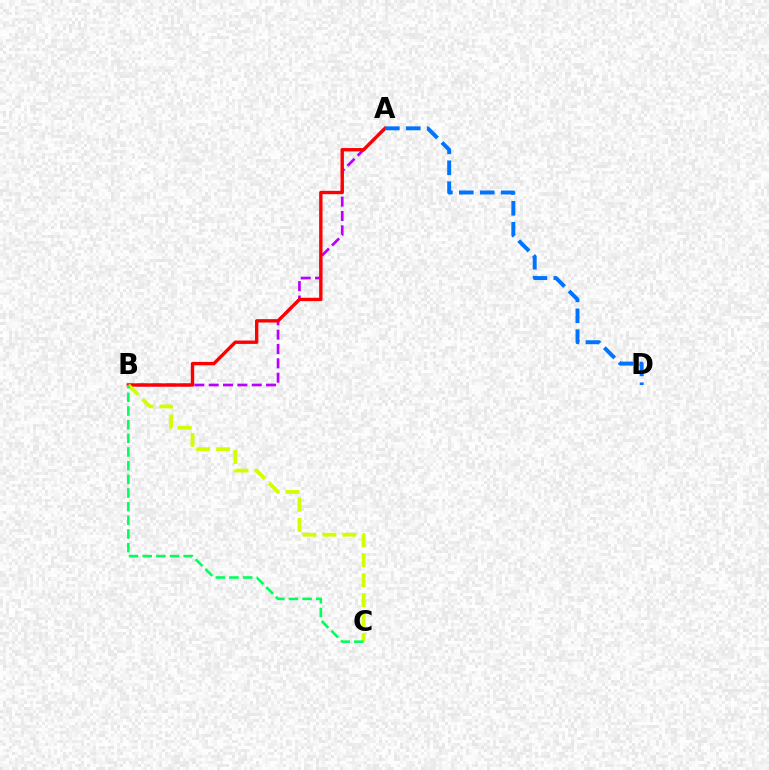{('A', 'B'): [{'color': '#b900ff', 'line_style': 'dashed', 'thickness': 1.95}, {'color': '#ff0000', 'line_style': 'solid', 'thickness': 2.43}], ('A', 'D'): [{'color': '#0074ff', 'line_style': 'dashed', 'thickness': 2.84}], ('B', 'C'): [{'color': '#d1ff00', 'line_style': 'dashed', 'thickness': 2.71}, {'color': '#00ff5c', 'line_style': 'dashed', 'thickness': 1.86}]}